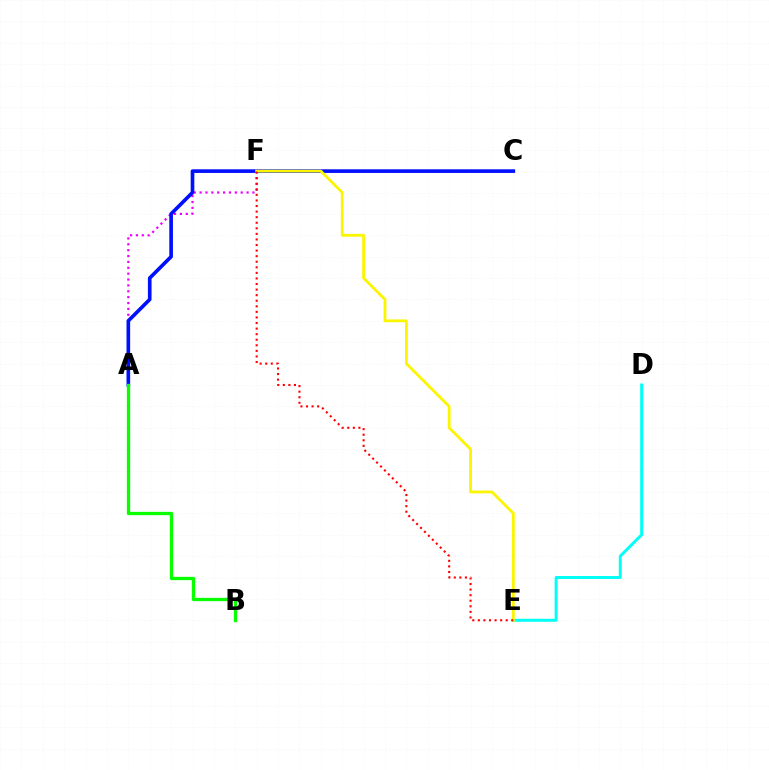{('A', 'F'): [{'color': '#ee00ff', 'line_style': 'dotted', 'thickness': 1.6}], ('A', 'C'): [{'color': '#0010ff', 'line_style': 'solid', 'thickness': 2.63}], ('D', 'E'): [{'color': '#00fff6', 'line_style': 'solid', 'thickness': 2.13}], ('A', 'B'): [{'color': '#08ff00', 'line_style': 'solid', 'thickness': 2.38}], ('E', 'F'): [{'color': '#fcf500', 'line_style': 'solid', 'thickness': 2.02}, {'color': '#ff0000', 'line_style': 'dotted', 'thickness': 1.51}]}